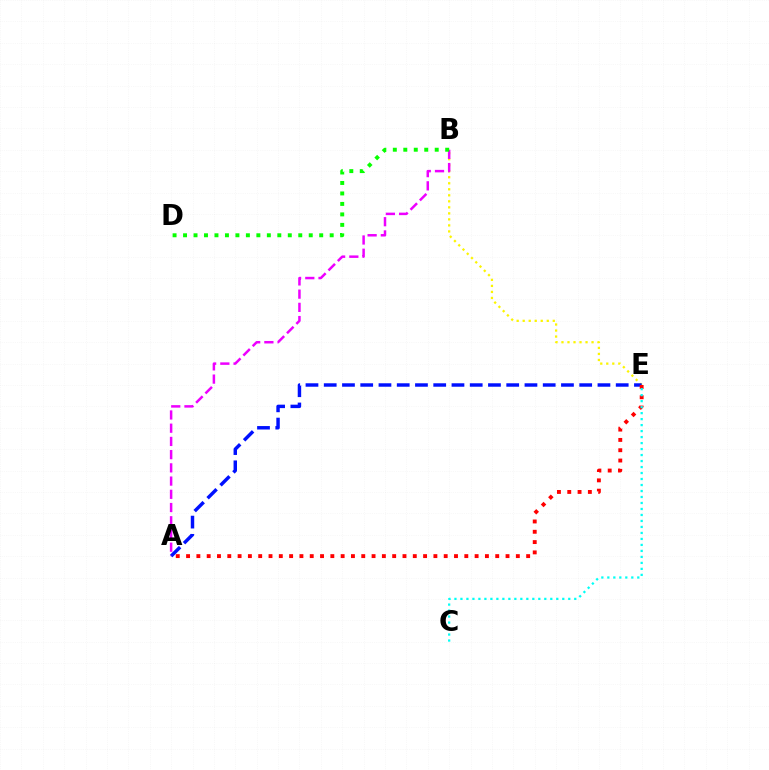{('B', 'E'): [{'color': '#fcf500', 'line_style': 'dotted', 'thickness': 1.63}], ('A', 'E'): [{'color': '#0010ff', 'line_style': 'dashed', 'thickness': 2.48}, {'color': '#ff0000', 'line_style': 'dotted', 'thickness': 2.8}], ('A', 'B'): [{'color': '#ee00ff', 'line_style': 'dashed', 'thickness': 1.8}], ('C', 'E'): [{'color': '#00fff6', 'line_style': 'dotted', 'thickness': 1.63}], ('B', 'D'): [{'color': '#08ff00', 'line_style': 'dotted', 'thickness': 2.85}]}